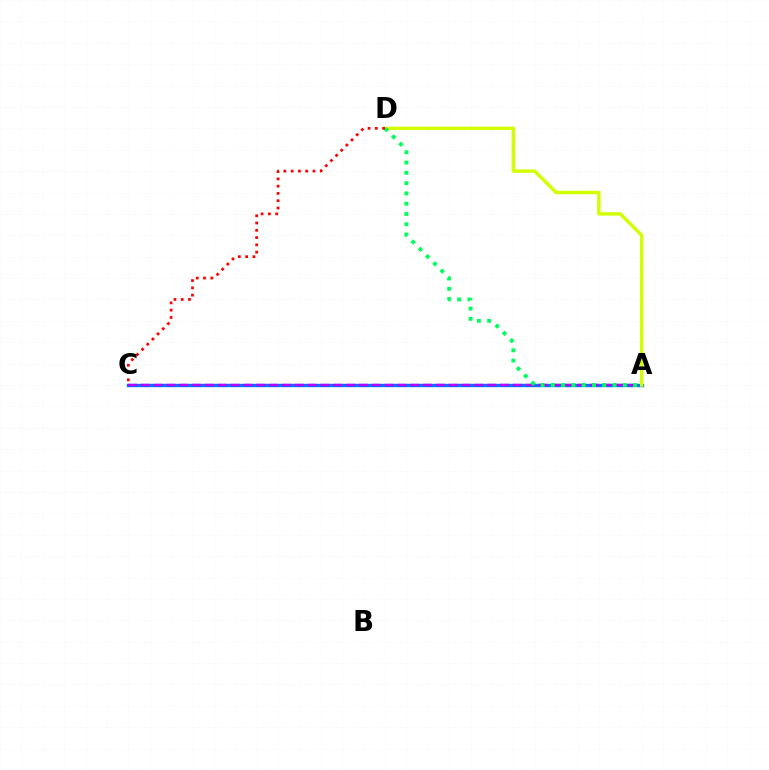{('A', 'C'): [{'color': '#0074ff', 'line_style': 'solid', 'thickness': 2.43}, {'color': '#b900ff', 'line_style': 'dashed', 'thickness': 1.74}], ('A', 'D'): [{'color': '#d1ff00', 'line_style': 'solid', 'thickness': 2.48}, {'color': '#00ff5c', 'line_style': 'dotted', 'thickness': 2.79}], ('C', 'D'): [{'color': '#ff0000', 'line_style': 'dotted', 'thickness': 1.98}]}